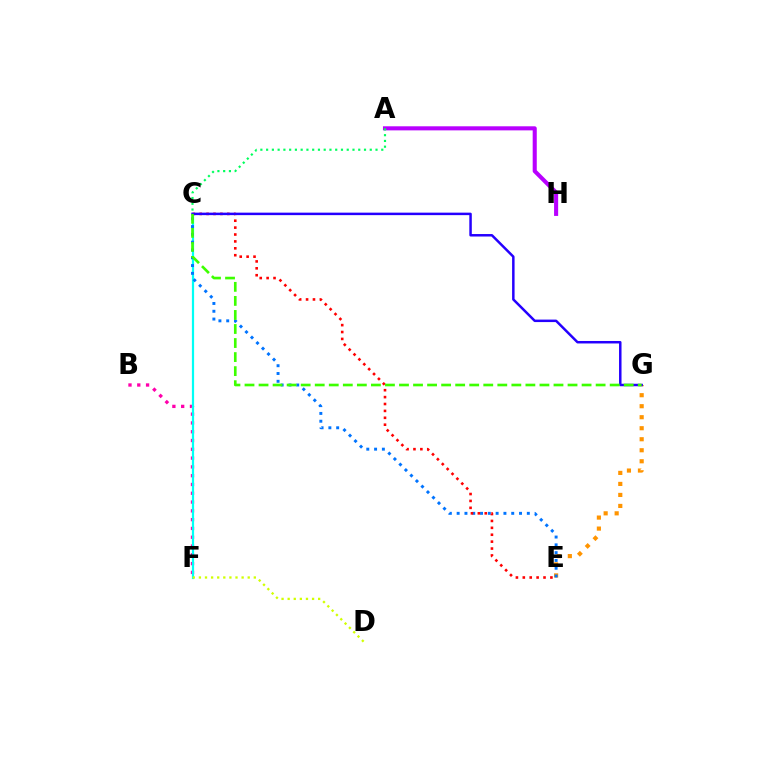{('A', 'H'): [{'color': '#b900ff', 'line_style': 'solid', 'thickness': 2.93}], ('E', 'G'): [{'color': '#ff9400', 'line_style': 'dotted', 'thickness': 2.99}], ('B', 'F'): [{'color': '#ff00ac', 'line_style': 'dotted', 'thickness': 2.39}], ('A', 'C'): [{'color': '#00ff5c', 'line_style': 'dotted', 'thickness': 1.56}], ('C', 'F'): [{'color': '#00fff6', 'line_style': 'solid', 'thickness': 1.59}], ('C', 'E'): [{'color': '#0074ff', 'line_style': 'dotted', 'thickness': 2.12}, {'color': '#ff0000', 'line_style': 'dotted', 'thickness': 1.87}], ('C', 'G'): [{'color': '#2500ff', 'line_style': 'solid', 'thickness': 1.79}, {'color': '#3dff00', 'line_style': 'dashed', 'thickness': 1.91}], ('D', 'F'): [{'color': '#d1ff00', 'line_style': 'dotted', 'thickness': 1.66}]}